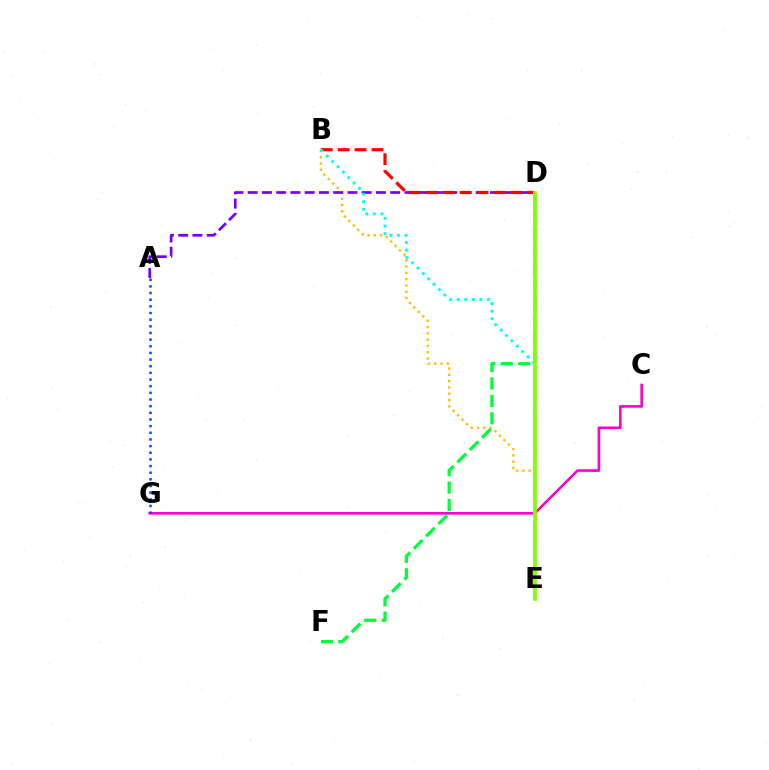{('C', 'G'): [{'color': '#ff00cf', 'line_style': 'solid', 'thickness': 1.9}], ('B', 'E'): [{'color': '#ffbd00', 'line_style': 'dotted', 'thickness': 1.71}, {'color': '#00fff6', 'line_style': 'dotted', 'thickness': 2.06}], ('A', 'G'): [{'color': '#004bff', 'line_style': 'dotted', 'thickness': 1.81}], ('A', 'D'): [{'color': '#7200ff', 'line_style': 'dashed', 'thickness': 1.94}], ('D', 'F'): [{'color': '#00ff39', 'line_style': 'dashed', 'thickness': 2.36}], ('B', 'D'): [{'color': '#ff0000', 'line_style': 'dashed', 'thickness': 2.3}], ('D', 'E'): [{'color': '#84ff00', 'line_style': 'solid', 'thickness': 2.67}]}